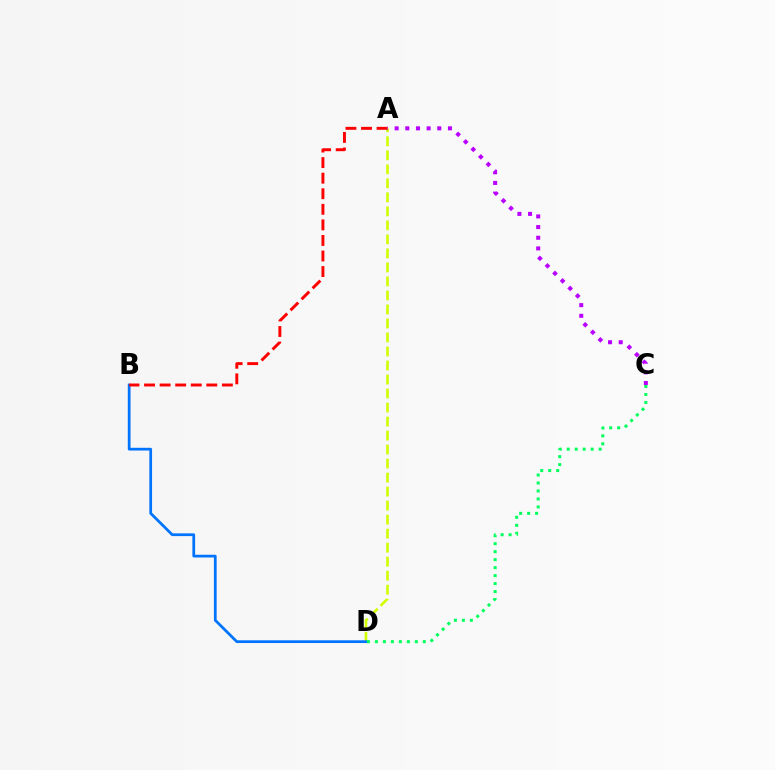{('A', 'D'): [{'color': '#d1ff00', 'line_style': 'dashed', 'thickness': 1.9}], ('B', 'D'): [{'color': '#0074ff', 'line_style': 'solid', 'thickness': 1.97}], ('A', 'B'): [{'color': '#ff0000', 'line_style': 'dashed', 'thickness': 2.11}], ('A', 'C'): [{'color': '#b900ff', 'line_style': 'dotted', 'thickness': 2.9}], ('C', 'D'): [{'color': '#00ff5c', 'line_style': 'dotted', 'thickness': 2.17}]}